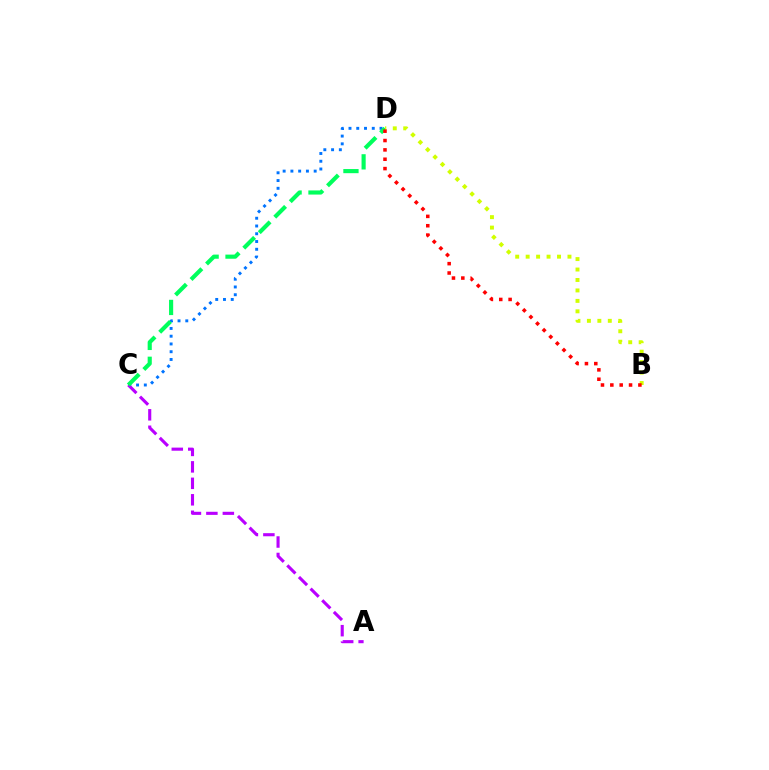{('C', 'D'): [{'color': '#0074ff', 'line_style': 'dotted', 'thickness': 2.11}, {'color': '#00ff5c', 'line_style': 'dashed', 'thickness': 2.98}], ('A', 'C'): [{'color': '#b900ff', 'line_style': 'dashed', 'thickness': 2.24}], ('B', 'D'): [{'color': '#d1ff00', 'line_style': 'dotted', 'thickness': 2.84}, {'color': '#ff0000', 'line_style': 'dotted', 'thickness': 2.54}]}